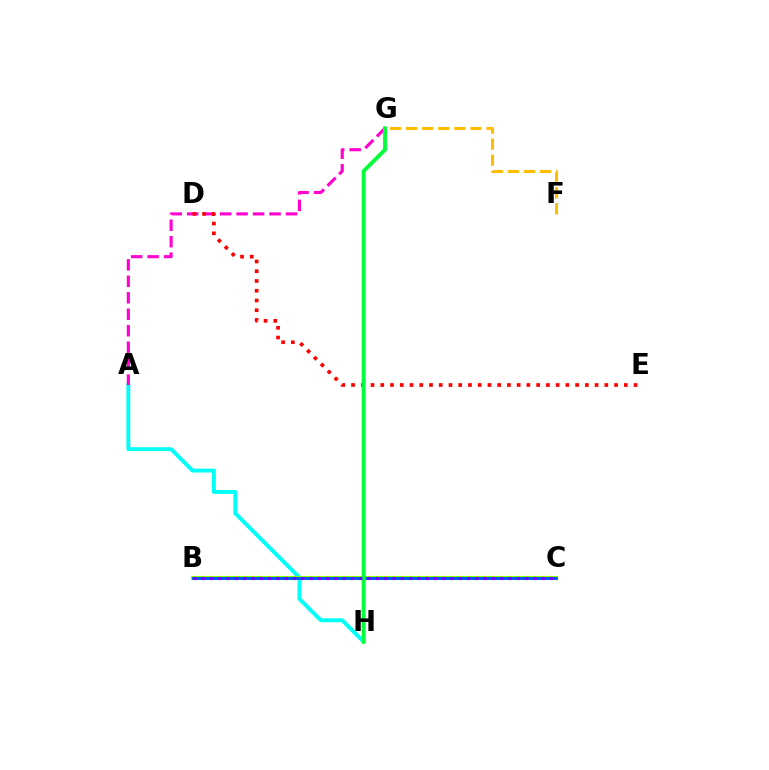{('A', 'H'): [{'color': '#00fff6', 'line_style': 'solid', 'thickness': 2.8}], ('A', 'G'): [{'color': '#ff00cf', 'line_style': 'dashed', 'thickness': 2.24}], ('F', 'G'): [{'color': '#ffbd00', 'line_style': 'dashed', 'thickness': 2.19}], ('D', 'E'): [{'color': '#ff0000', 'line_style': 'dotted', 'thickness': 2.65}], ('B', 'C'): [{'color': '#84ff00', 'line_style': 'solid', 'thickness': 2.99}, {'color': '#004bff', 'line_style': 'solid', 'thickness': 2.0}, {'color': '#7200ff', 'line_style': 'dotted', 'thickness': 2.25}], ('G', 'H'): [{'color': '#00ff39', 'line_style': 'solid', 'thickness': 2.79}]}